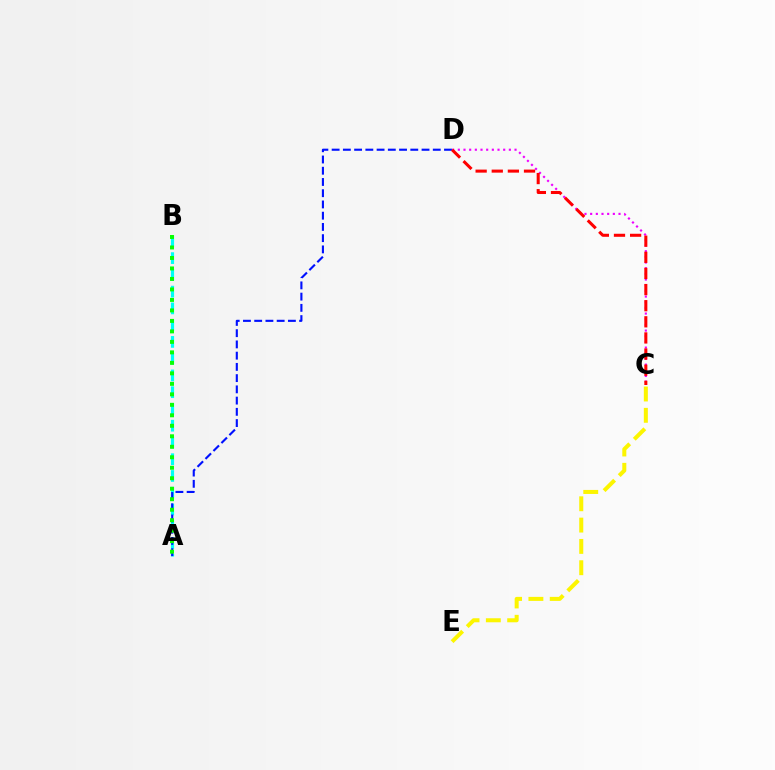{('A', 'B'): [{'color': '#00fff6', 'line_style': 'dashed', 'thickness': 2.28}, {'color': '#08ff00', 'line_style': 'dotted', 'thickness': 2.85}], ('C', 'D'): [{'color': '#ee00ff', 'line_style': 'dotted', 'thickness': 1.54}, {'color': '#ff0000', 'line_style': 'dashed', 'thickness': 2.19}], ('A', 'D'): [{'color': '#0010ff', 'line_style': 'dashed', 'thickness': 1.53}], ('C', 'E'): [{'color': '#fcf500', 'line_style': 'dashed', 'thickness': 2.9}]}